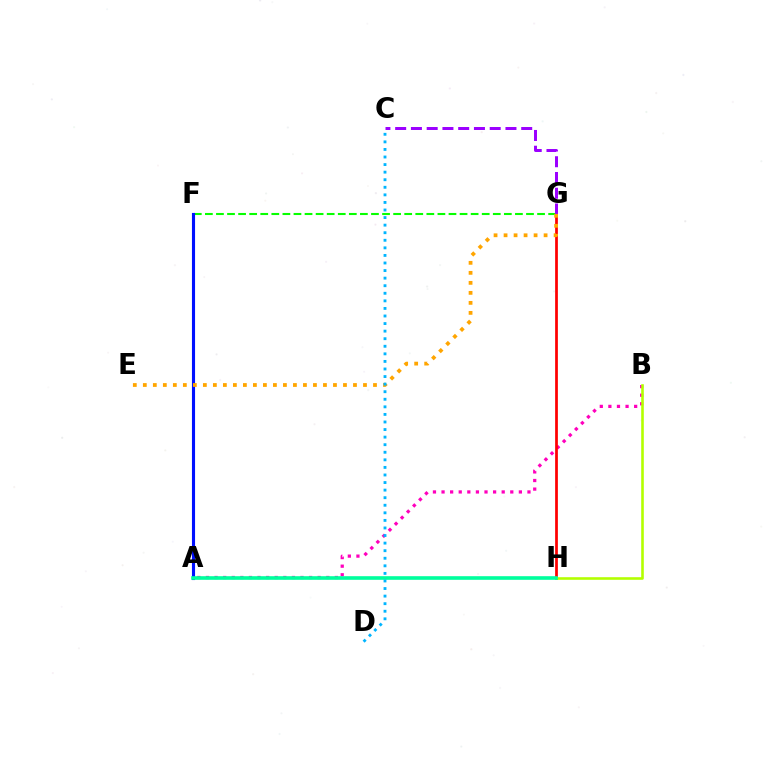{('A', 'B'): [{'color': '#ff00bd', 'line_style': 'dotted', 'thickness': 2.33}], ('F', 'G'): [{'color': '#08ff00', 'line_style': 'dashed', 'thickness': 1.5}], ('G', 'H'): [{'color': '#ff0000', 'line_style': 'solid', 'thickness': 1.97}], ('B', 'H'): [{'color': '#b3ff00', 'line_style': 'solid', 'thickness': 1.87}], ('A', 'F'): [{'color': '#0010ff', 'line_style': 'solid', 'thickness': 2.24}], ('C', 'G'): [{'color': '#9b00ff', 'line_style': 'dashed', 'thickness': 2.14}], ('A', 'H'): [{'color': '#00ff9d', 'line_style': 'solid', 'thickness': 2.61}], ('E', 'G'): [{'color': '#ffa500', 'line_style': 'dotted', 'thickness': 2.72}], ('C', 'D'): [{'color': '#00b5ff', 'line_style': 'dotted', 'thickness': 2.06}]}